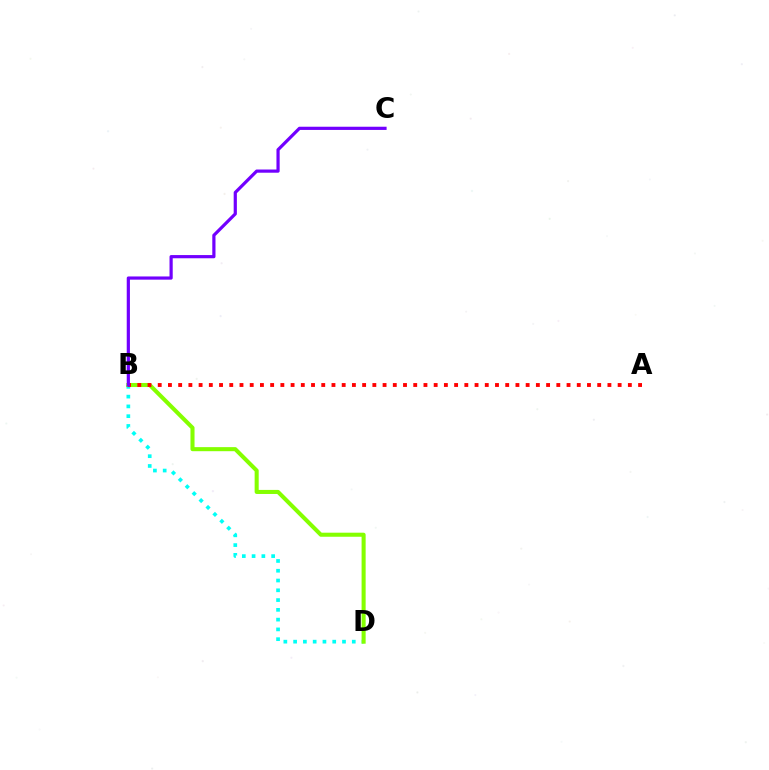{('B', 'D'): [{'color': '#00fff6', 'line_style': 'dotted', 'thickness': 2.66}, {'color': '#84ff00', 'line_style': 'solid', 'thickness': 2.92}], ('A', 'B'): [{'color': '#ff0000', 'line_style': 'dotted', 'thickness': 2.78}], ('B', 'C'): [{'color': '#7200ff', 'line_style': 'solid', 'thickness': 2.3}]}